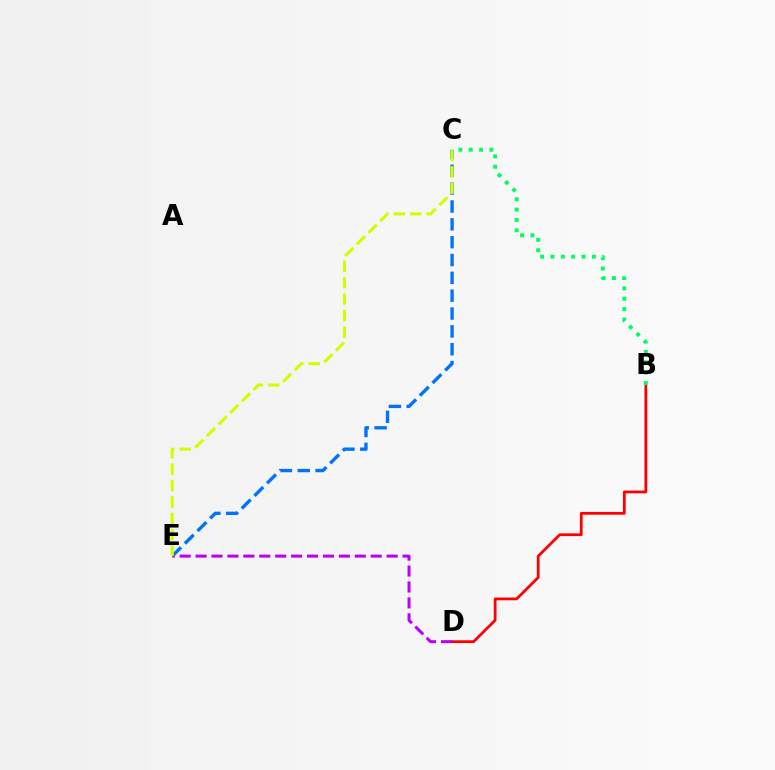{('C', 'E'): [{'color': '#0074ff', 'line_style': 'dashed', 'thickness': 2.42}, {'color': '#d1ff00', 'line_style': 'dashed', 'thickness': 2.23}], ('B', 'D'): [{'color': '#ff0000', 'line_style': 'solid', 'thickness': 2.0}], ('D', 'E'): [{'color': '#b900ff', 'line_style': 'dashed', 'thickness': 2.16}], ('B', 'C'): [{'color': '#00ff5c', 'line_style': 'dotted', 'thickness': 2.81}]}